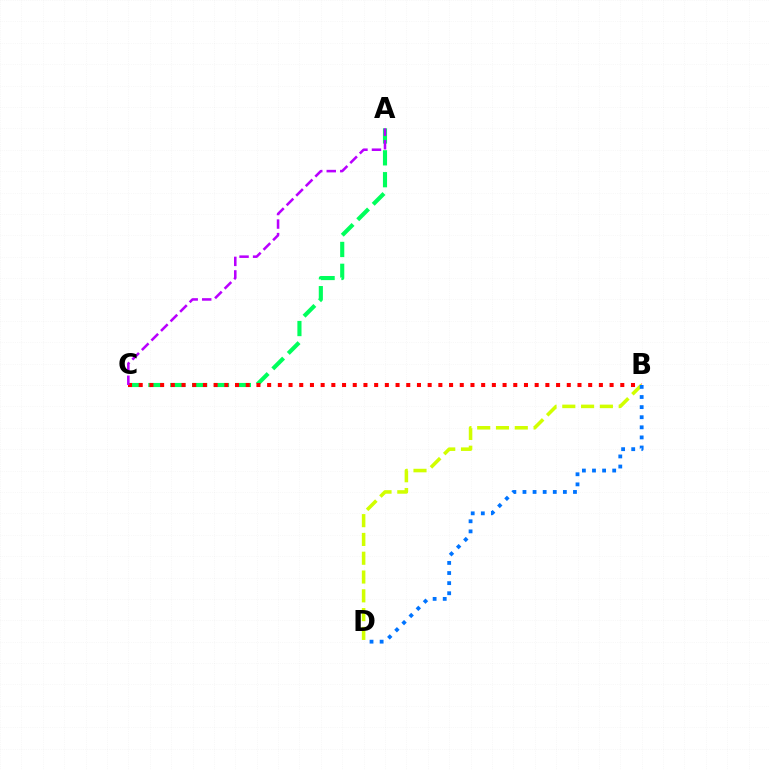{('A', 'C'): [{'color': '#00ff5c', 'line_style': 'dashed', 'thickness': 2.97}, {'color': '#b900ff', 'line_style': 'dashed', 'thickness': 1.84}], ('B', 'D'): [{'color': '#d1ff00', 'line_style': 'dashed', 'thickness': 2.55}, {'color': '#0074ff', 'line_style': 'dotted', 'thickness': 2.74}], ('B', 'C'): [{'color': '#ff0000', 'line_style': 'dotted', 'thickness': 2.91}]}